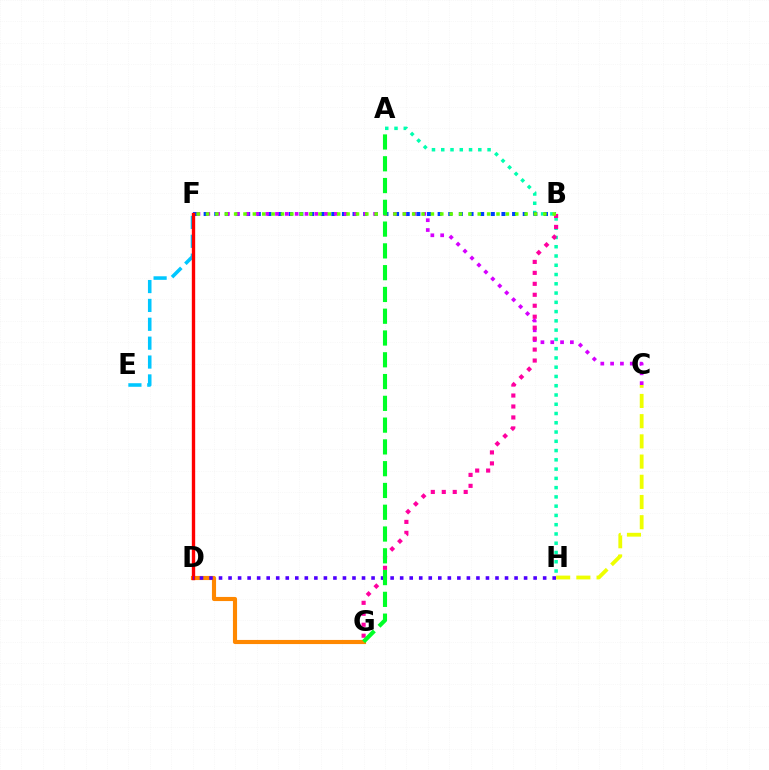{('A', 'H'): [{'color': '#00ffaf', 'line_style': 'dotted', 'thickness': 2.52}], ('B', 'F'): [{'color': '#003fff', 'line_style': 'dotted', 'thickness': 2.89}, {'color': '#66ff00', 'line_style': 'dotted', 'thickness': 2.55}], ('D', 'G'): [{'color': '#ff8800', 'line_style': 'solid', 'thickness': 2.97}], ('E', 'F'): [{'color': '#00c7ff', 'line_style': 'dashed', 'thickness': 2.56}], ('D', 'F'): [{'color': '#ff0000', 'line_style': 'solid', 'thickness': 2.42}], ('C', 'F'): [{'color': '#d600ff', 'line_style': 'dotted', 'thickness': 2.67}], ('B', 'G'): [{'color': '#ff00a0', 'line_style': 'dotted', 'thickness': 2.98}], ('C', 'H'): [{'color': '#eeff00', 'line_style': 'dashed', 'thickness': 2.75}], ('D', 'H'): [{'color': '#4f00ff', 'line_style': 'dotted', 'thickness': 2.59}], ('A', 'G'): [{'color': '#00ff27', 'line_style': 'dashed', 'thickness': 2.96}]}